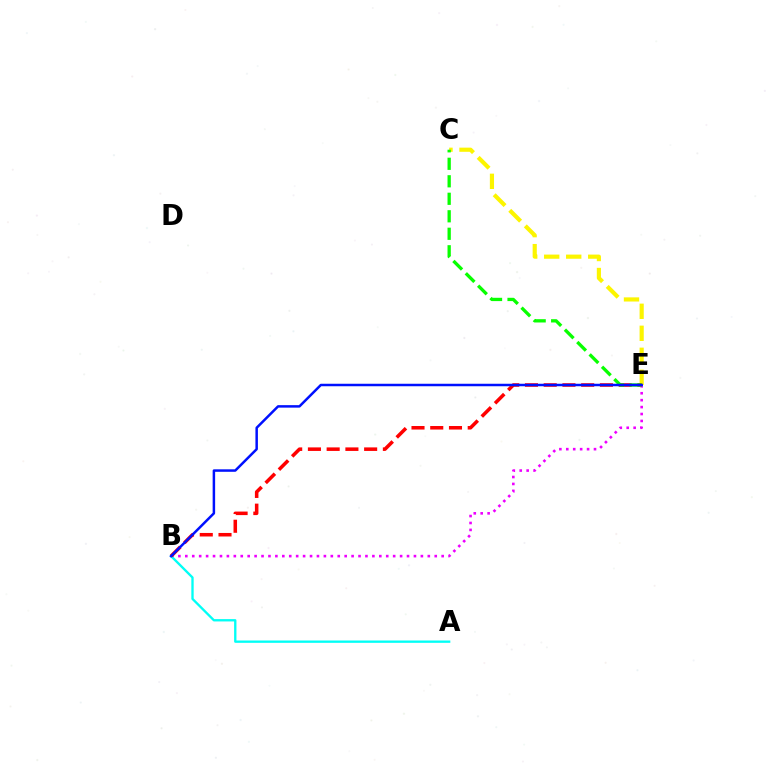{('B', 'E'): [{'color': '#ee00ff', 'line_style': 'dotted', 'thickness': 1.88}, {'color': '#ff0000', 'line_style': 'dashed', 'thickness': 2.55}, {'color': '#0010ff', 'line_style': 'solid', 'thickness': 1.79}], ('A', 'B'): [{'color': '#00fff6', 'line_style': 'solid', 'thickness': 1.68}], ('C', 'E'): [{'color': '#fcf500', 'line_style': 'dashed', 'thickness': 2.99}, {'color': '#08ff00', 'line_style': 'dashed', 'thickness': 2.38}]}